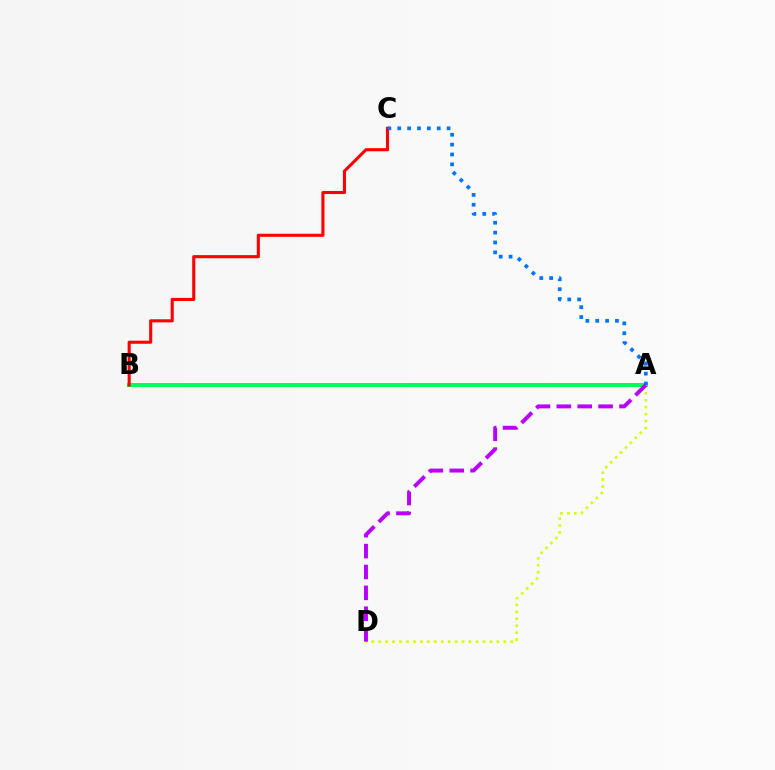{('A', 'B'): [{'color': '#00ff5c', 'line_style': 'solid', 'thickness': 2.87}], ('A', 'D'): [{'color': '#d1ff00', 'line_style': 'dotted', 'thickness': 1.89}, {'color': '#b900ff', 'line_style': 'dashed', 'thickness': 2.84}], ('B', 'C'): [{'color': '#ff0000', 'line_style': 'solid', 'thickness': 2.22}], ('A', 'C'): [{'color': '#0074ff', 'line_style': 'dotted', 'thickness': 2.68}]}